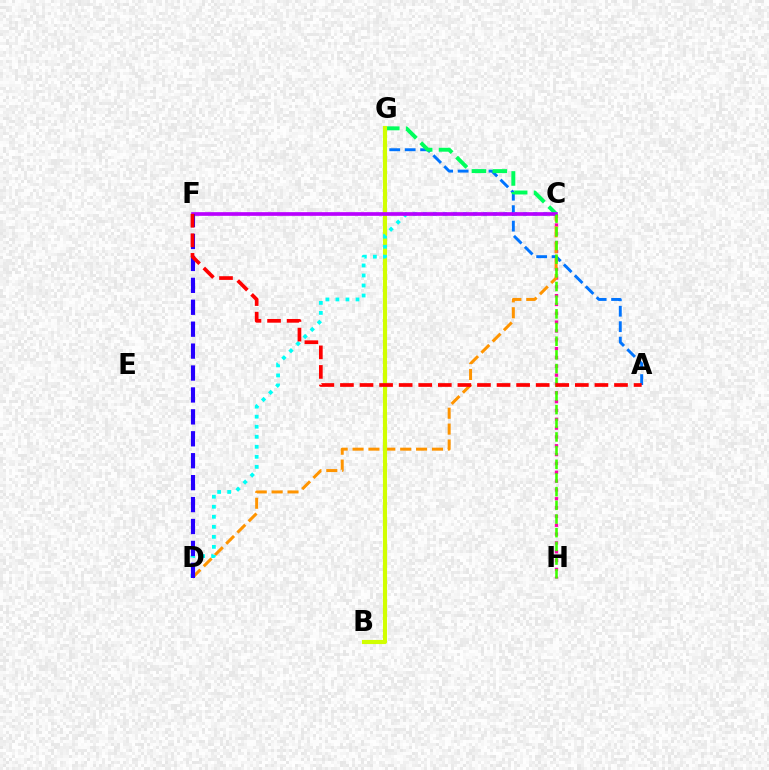{('A', 'G'): [{'color': '#0074ff', 'line_style': 'dashed', 'thickness': 2.1}], ('C', 'G'): [{'color': '#00ff5c', 'line_style': 'dashed', 'thickness': 2.84}], ('C', 'H'): [{'color': '#ff00ac', 'line_style': 'dotted', 'thickness': 2.4}, {'color': '#3dff00', 'line_style': 'dashed', 'thickness': 1.86}], ('C', 'D'): [{'color': '#ff9400', 'line_style': 'dashed', 'thickness': 2.16}, {'color': '#00fff6', 'line_style': 'dotted', 'thickness': 2.72}], ('B', 'G'): [{'color': '#d1ff00', 'line_style': 'solid', 'thickness': 2.97}], ('C', 'F'): [{'color': '#b900ff', 'line_style': 'solid', 'thickness': 2.65}], ('D', 'F'): [{'color': '#2500ff', 'line_style': 'dashed', 'thickness': 2.98}], ('A', 'F'): [{'color': '#ff0000', 'line_style': 'dashed', 'thickness': 2.66}]}